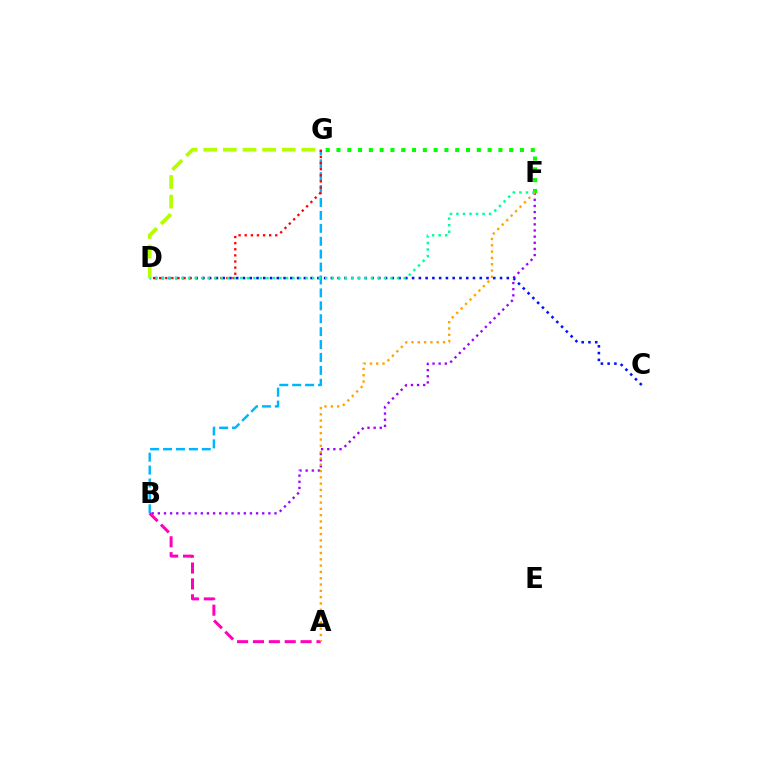{('B', 'G'): [{'color': '#00b5ff', 'line_style': 'dashed', 'thickness': 1.75}], ('B', 'F'): [{'color': '#9b00ff', 'line_style': 'dotted', 'thickness': 1.67}], ('F', 'G'): [{'color': '#08ff00', 'line_style': 'dotted', 'thickness': 2.93}], ('C', 'D'): [{'color': '#0010ff', 'line_style': 'dotted', 'thickness': 1.84}], ('D', 'G'): [{'color': '#ff0000', 'line_style': 'dotted', 'thickness': 1.66}, {'color': '#b3ff00', 'line_style': 'dashed', 'thickness': 2.66}], ('A', 'B'): [{'color': '#ff00bd', 'line_style': 'dashed', 'thickness': 2.16}], ('D', 'F'): [{'color': '#00ff9d', 'line_style': 'dotted', 'thickness': 1.77}], ('A', 'F'): [{'color': '#ffa500', 'line_style': 'dotted', 'thickness': 1.71}]}